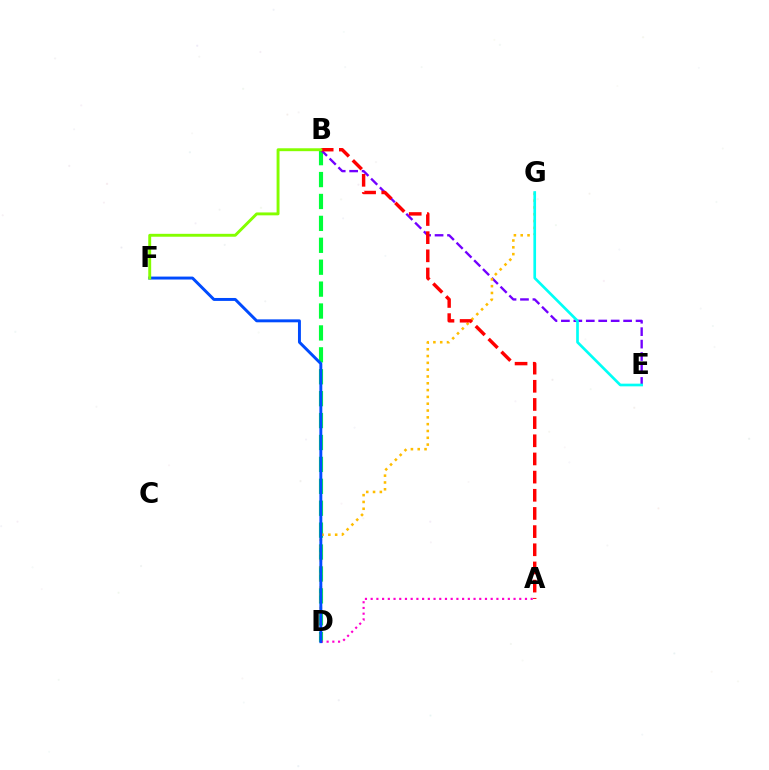{('B', 'D'): [{'color': '#00ff39', 'line_style': 'dashed', 'thickness': 2.98}], ('B', 'E'): [{'color': '#7200ff', 'line_style': 'dashed', 'thickness': 1.69}], ('A', 'D'): [{'color': '#ff00cf', 'line_style': 'dotted', 'thickness': 1.55}], ('D', 'G'): [{'color': '#ffbd00', 'line_style': 'dotted', 'thickness': 1.85}], ('E', 'G'): [{'color': '#00fff6', 'line_style': 'solid', 'thickness': 1.93}], ('A', 'B'): [{'color': '#ff0000', 'line_style': 'dashed', 'thickness': 2.47}], ('D', 'F'): [{'color': '#004bff', 'line_style': 'solid', 'thickness': 2.12}], ('B', 'F'): [{'color': '#84ff00', 'line_style': 'solid', 'thickness': 2.09}]}